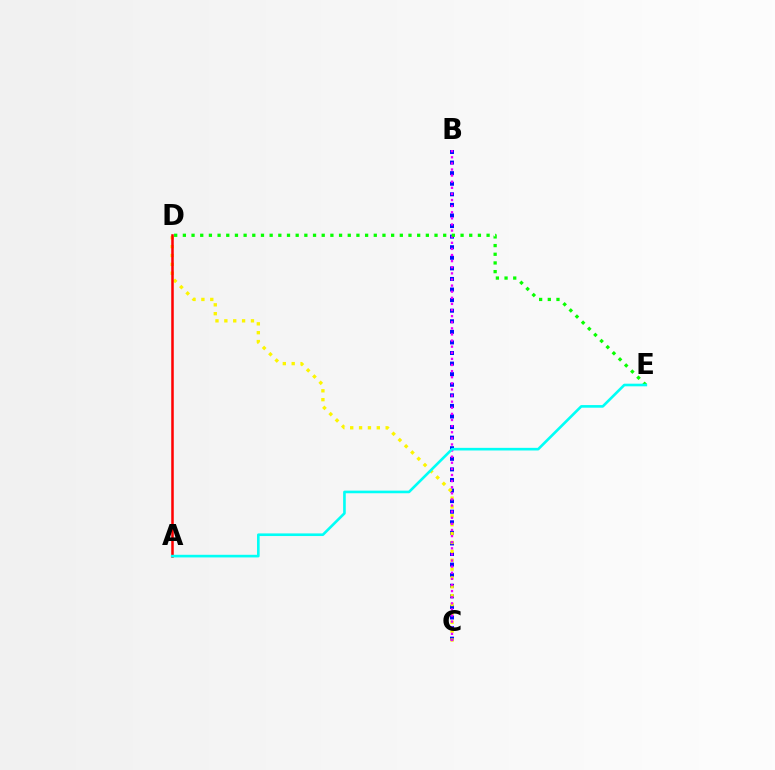{('B', 'C'): [{'color': '#0010ff', 'line_style': 'dotted', 'thickness': 2.87}, {'color': '#ee00ff', 'line_style': 'dotted', 'thickness': 1.66}], ('C', 'D'): [{'color': '#fcf500', 'line_style': 'dotted', 'thickness': 2.41}], ('A', 'D'): [{'color': '#ff0000', 'line_style': 'solid', 'thickness': 1.82}], ('D', 'E'): [{'color': '#08ff00', 'line_style': 'dotted', 'thickness': 2.36}], ('A', 'E'): [{'color': '#00fff6', 'line_style': 'solid', 'thickness': 1.89}]}